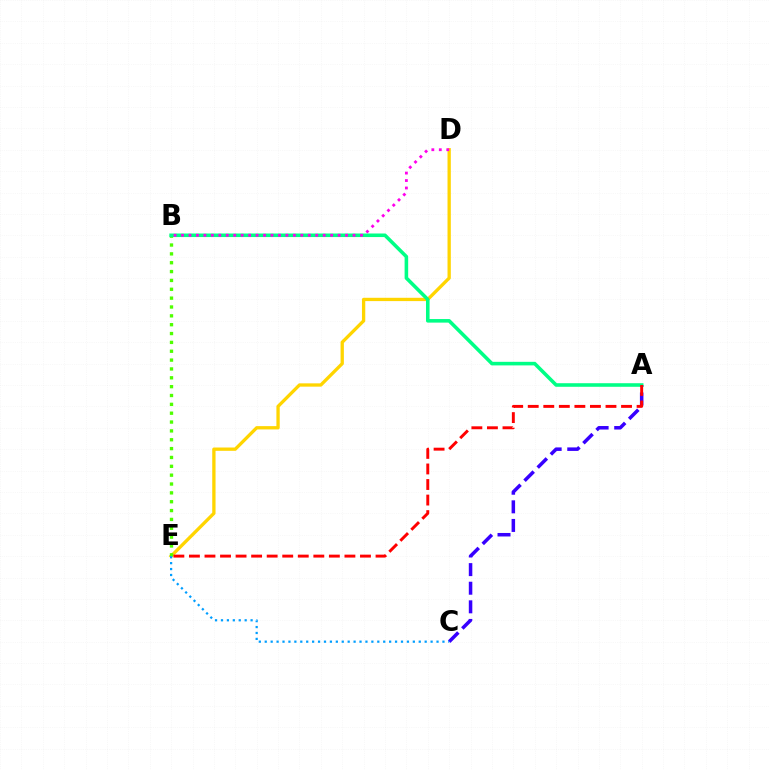{('D', 'E'): [{'color': '#ffd500', 'line_style': 'solid', 'thickness': 2.38}], ('A', 'C'): [{'color': '#3700ff', 'line_style': 'dashed', 'thickness': 2.53}], ('B', 'E'): [{'color': '#4fff00', 'line_style': 'dotted', 'thickness': 2.4}], ('C', 'E'): [{'color': '#009eff', 'line_style': 'dotted', 'thickness': 1.61}], ('A', 'B'): [{'color': '#00ff86', 'line_style': 'solid', 'thickness': 2.57}], ('A', 'E'): [{'color': '#ff0000', 'line_style': 'dashed', 'thickness': 2.11}], ('B', 'D'): [{'color': '#ff00ed', 'line_style': 'dotted', 'thickness': 2.03}]}